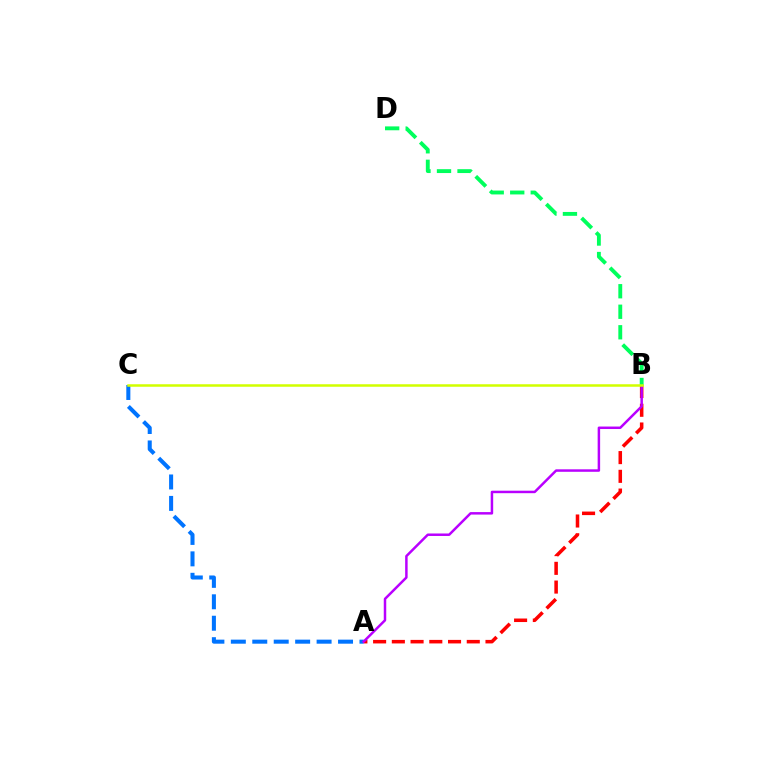{('A', 'B'): [{'color': '#ff0000', 'line_style': 'dashed', 'thickness': 2.54}, {'color': '#b900ff', 'line_style': 'solid', 'thickness': 1.79}], ('A', 'C'): [{'color': '#0074ff', 'line_style': 'dashed', 'thickness': 2.91}], ('B', 'D'): [{'color': '#00ff5c', 'line_style': 'dashed', 'thickness': 2.79}], ('B', 'C'): [{'color': '#d1ff00', 'line_style': 'solid', 'thickness': 1.81}]}